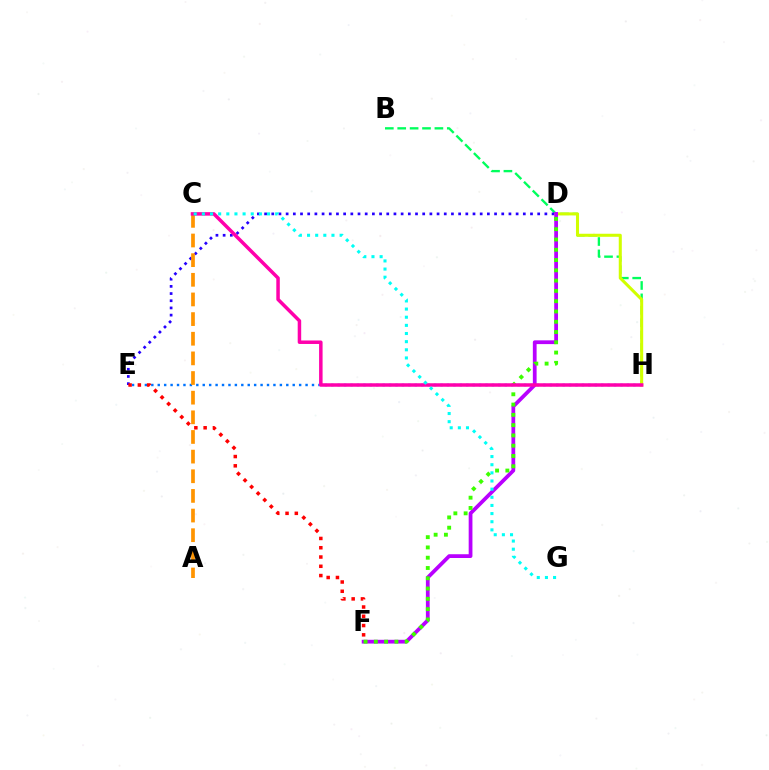{('B', 'H'): [{'color': '#00ff5c', 'line_style': 'dashed', 'thickness': 1.68}], ('E', 'H'): [{'color': '#0074ff', 'line_style': 'dotted', 'thickness': 1.75}], ('D', 'E'): [{'color': '#2500ff', 'line_style': 'dotted', 'thickness': 1.95}], ('D', 'H'): [{'color': '#d1ff00', 'line_style': 'solid', 'thickness': 2.19}], ('D', 'F'): [{'color': '#b900ff', 'line_style': 'solid', 'thickness': 2.71}, {'color': '#3dff00', 'line_style': 'dotted', 'thickness': 2.79}], ('A', 'C'): [{'color': '#ff9400', 'line_style': 'dashed', 'thickness': 2.67}], ('C', 'H'): [{'color': '#ff00ac', 'line_style': 'solid', 'thickness': 2.52}], ('C', 'G'): [{'color': '#00fff6', 'line_style': 'dotted', 'thickness': 2.21}], ('E', 'F'): [{'color': '#ff0000', 'line_style': 'dotted', 'thickness': 2.52}]}